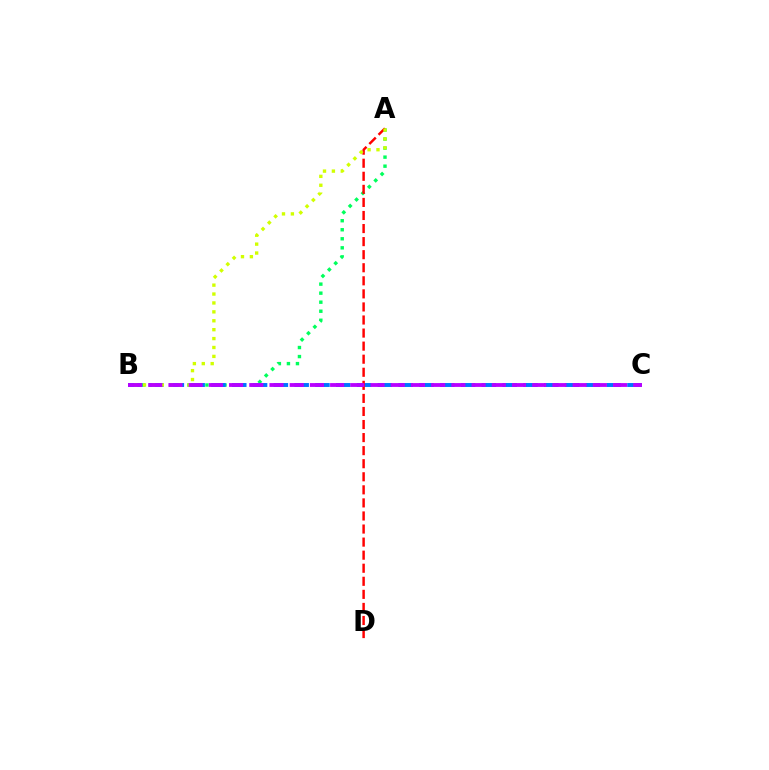{('A', 'B'): [{'color': '#00ff5c', 'line_style': 'dotted', 'thickness': 2.45}, {'color': '#d1ff00', 'line_style': 'dotted', 'thickness': 2.42}], ('B', 'C'): [{'color': '#0074ff', 'line_style': 'dashed', 'thickness': 2.83}, {'color': '#b900ff', 'line_style': 'dashed', 'thickness': 2.75}], ('A', 'D'): [{'color': '#ff0000', 'line_style': 'dashed', 'thickness': 1.77}]}